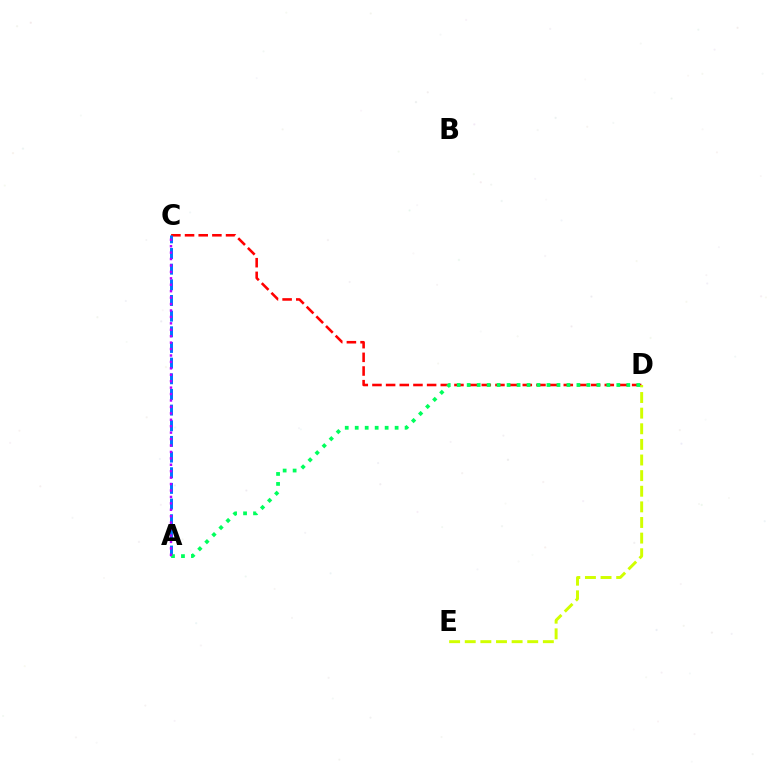{('C', 'D'): [{'color': '#ff0000', 'line_style': 'dashed', 'thickness': 1.86}], ('D', 'E'): [{'color': '#d1ff00', 'line_style': 'dashed', 'thickness': 2.12}], ('A', 'C'): [{'color': '#0074ff', 'line_style': 'dashed', 'thickness': 2.13}, {'color': '#b900ff', 'line_style': 'dotted', 'thickness': 1.75}], ('A', 'D'): [{'color': '#00ff5c', 'line_style': 'dotted', 'thickness': 2.71}]}